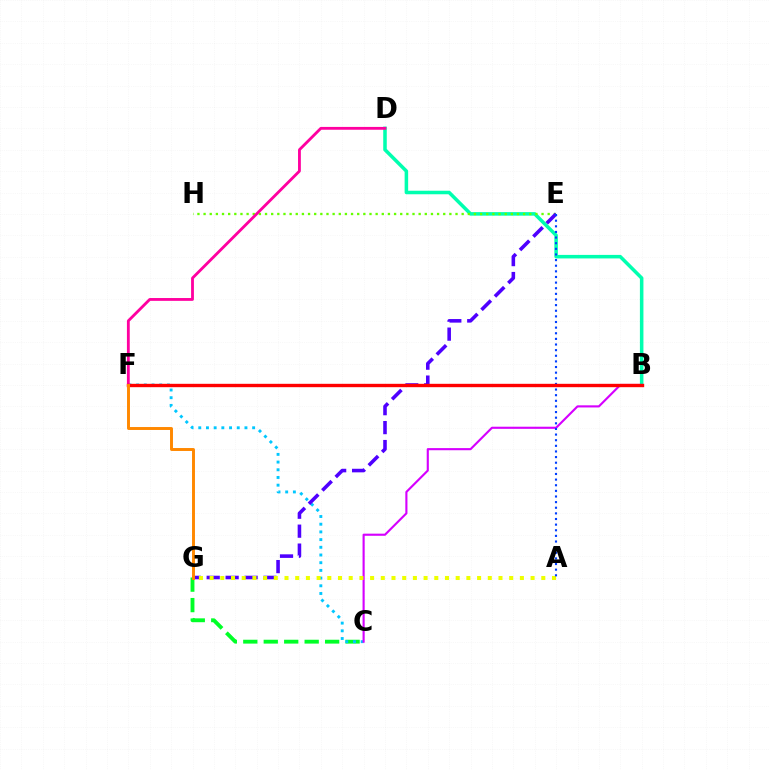{('B', 'D'): [{'color': '#00ffaf', 'line_style': 'solid', 'thickness': 2.54}], ('C', 'G'): [{'color': '#00ff27', 'line_style': 'dashed', 'thickness': 2.78}], ('E', 'H'): [{'color': '#66ff00', 'line_style': 'dotted', 'thickness': 1.67}], ('C', 'F'): [{'color': '#00c7ff', 'line_style': 'dotted', 'thickness': 2.09}], ('E', 'G'): [{'color': '#4f00ff', 'line_style': 'dashed', 'thickness': 2.57}], ('B', 'C'): [{'color': '#d600ff', 'line_style': 'solid', 'thickness': 1.53}], ('D', 'F'): [{'color': '#ff00a0', 'line_style': 'solid', 'thickness': 2.03}], ('A', 'G'): [{'color': '#eeff00', 'line_style': 'dotted', 'thickness': 2.91}], ('A', 'E'): [{'color': '#003fff', 'line_style': 'dotted', 'thickness': 1.53}], ('B', 'F'): [{'color': '#ff0000', 'line_style': 'solid', 'thickness': 2.43}], ('F', 'G'): [{'color': '#ff8800', 'line_style': 'solid', 'thickness': 2.11}]}